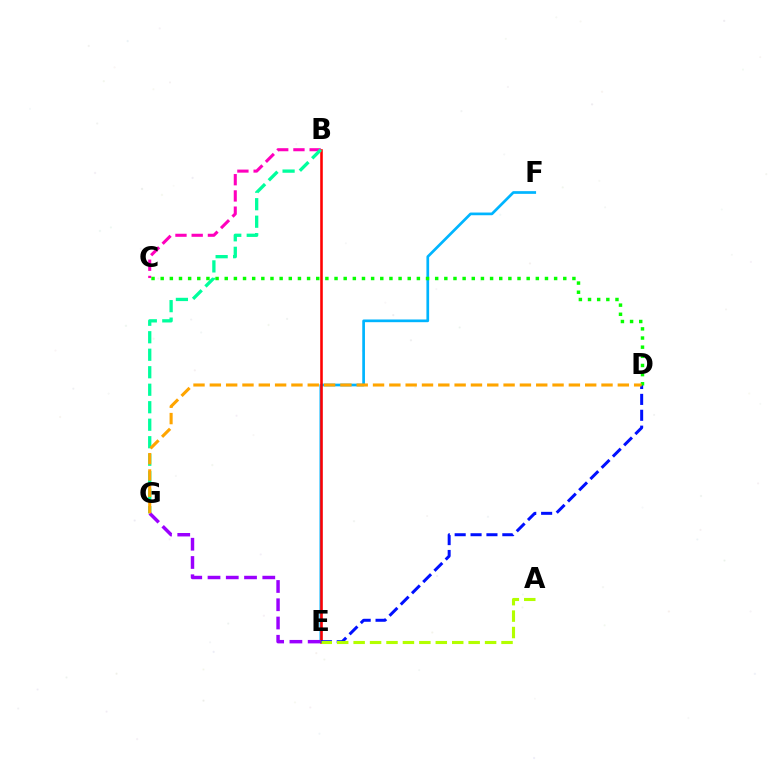{('E', 'F'): [{'color': '#00b5ff', 'line_style': 'solid', 'thickness': 1.95}], ('B', 'C'): [{'color': '#ff00bd', 'line_style': 'dashed', 'thickness': 2.2}], ('B', 'E'): [{'color': '#ff0000', 'line_style': 'solid', 'thickness': 1.86}], ('B', 'G'): [{'color': '#00ff9d', 'line_style': 'dashed', 'thickness': 2.38}], ('D', 'E'): [{'color': '#0010ff', 'line_style': 'dashed', 'thickness': 2.16}], ('A', 'E'): [{'color': '#b3ff00', 'line_style': 'dashed', 'thickness': 2.23}], ('E', 'G'): [{'color': '#9b00ff', 'line_style': 'dashed', 'thickness': 2.48}], ('C', 'D'): [{'color': '#08ff00', 'line_style': 'dotted', 'thickness': 2.49}], ('D', 'G'): [{'color': '#ffa500', 'line_style': 'dashed', 'thickness': 2.22}]}